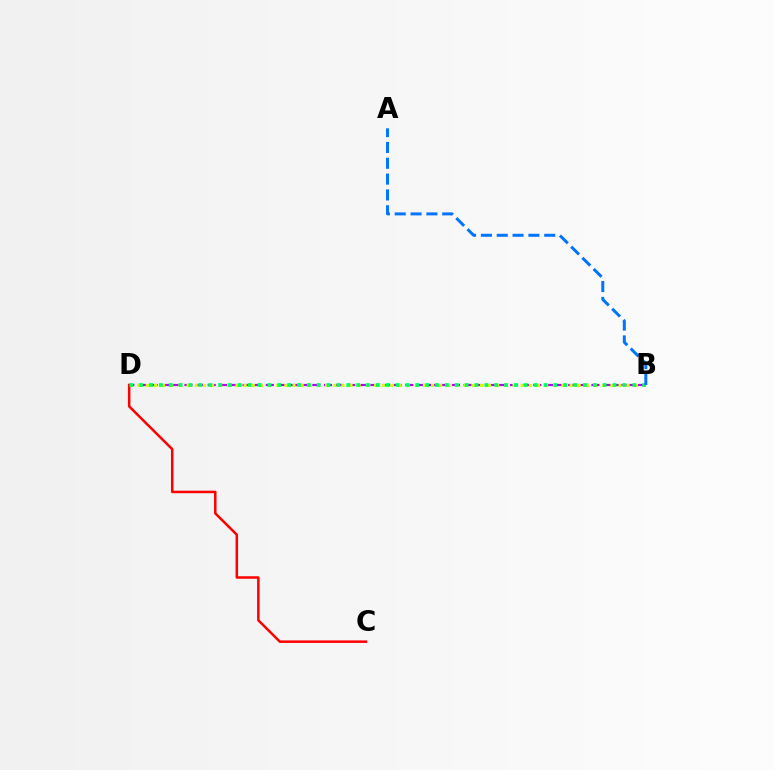{('B', 'D'): [{'color': '#b900ff', 'line_style': 'dashed', 'thickness': 1.58}, {'color': '#d1ff00', 'line_style': 'dotted', 'thickness': 2.21}, {'color': '#00ff5c', 'line_style': 'dotted', 'thickness': 2.68}], ('C', 'D'): [{'color': '#ff0000', 'line_style': 'solid', 'thickness': 1.8}], ('A', 'B'): [{'color': '#0074ff', 'line_style': 'dashed', 'thickness': 2.15}]}